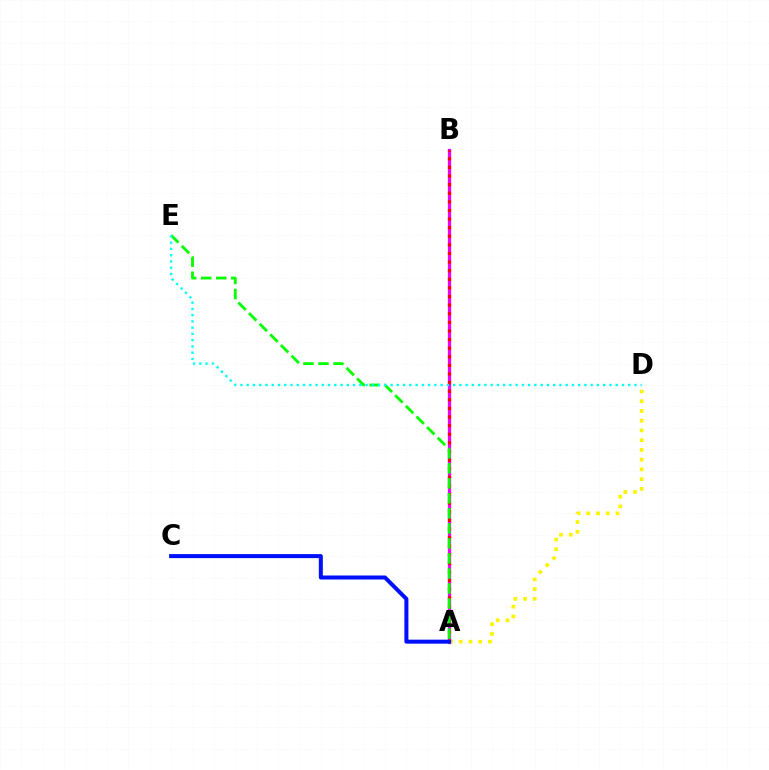{('A', 'B'): [{'color': '#ee00ff', 'line_style': 'solid', 'thickness': 2.32}, {'color': '#ff0000', 'line_style': 'dotted', 'thickness': 2.34}], ('A', 'E'): [{'color': '#08ff00', 'line_style': 'dashed', 'thickness': 2.04}], ('A', 'D'): [{'color': '#fcf500', 'line_style': 'dotted', 'thickness': 2.64}], ('A', 'C'): [{'color': '#0010ff', 'line_style': 'solid', 'thickness': 2.89}], ('D', 'E'): [{'color': '#00fff6', 'line_style': 'dotted', 'thickness': 1.7}]}